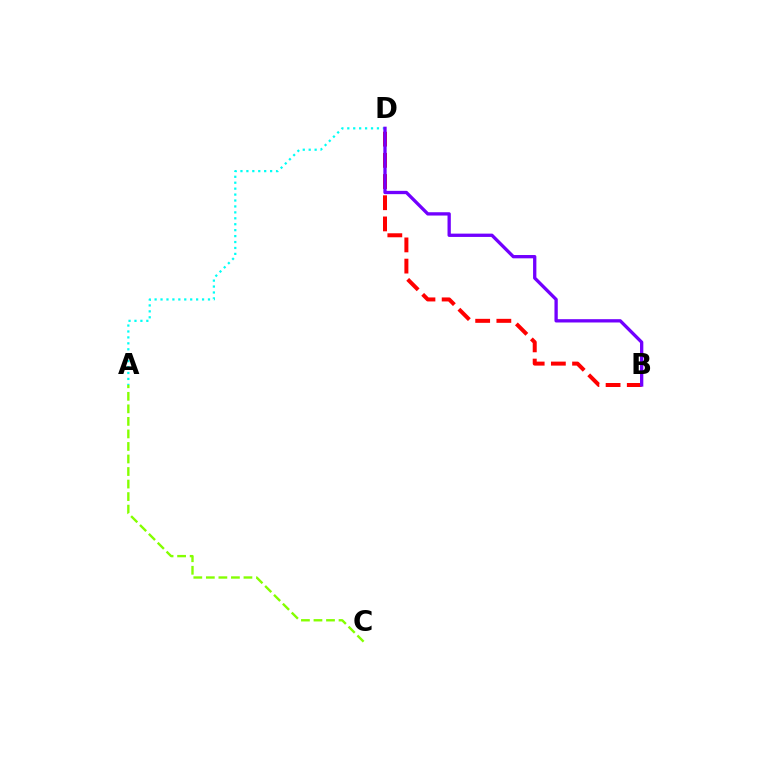{('A', 'D'): [{'color': '#00fff6', 'line_style': 'dotted', 'thickness': 1.61}], ('B', 'D'): [{'color': '#ff0000', 'line_style': 'dashed', 'thickness': 2.88}, {'color': '#7200ff', 'line_style': 'solid', 'thickness': 2.38}], ('A', 'C'): [{'color': '#84ff00', 'line_style': 'dashed', 'thickness': 1.7}]}